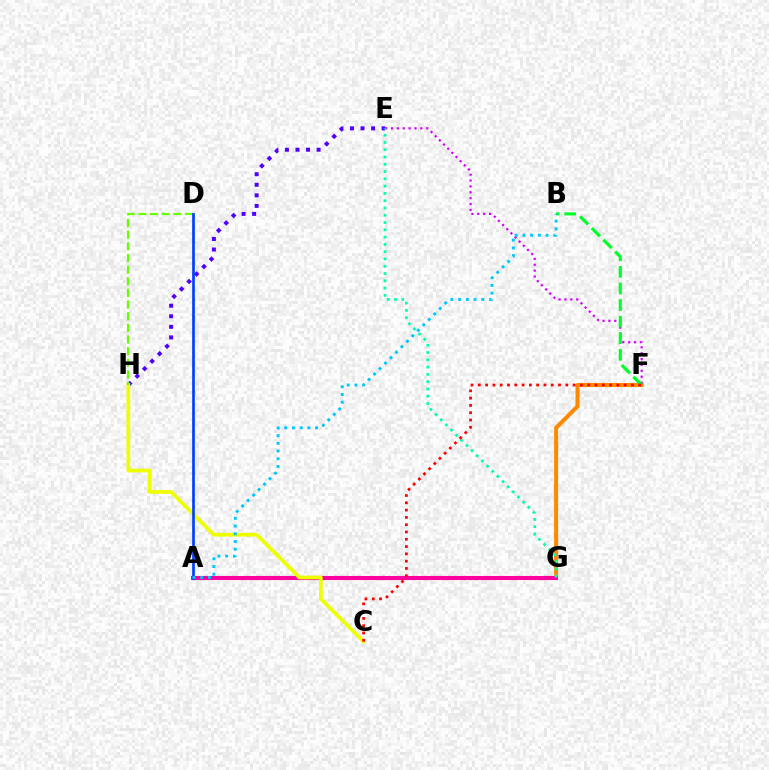{('F', 'G'): [{'color': '#ff8800', 'line_style': 'solid', 'thickness': 2.89}], ('E', 'H'): [{'color': '#4f00ff', 'line_style': 'dotted', 'thickness': 2.87}], ('A', 'G'): [{'color': '#ff00a0', 'line_style': 'solid', 'thickness': 2.93}], ('C', 'H'): [{'color': '#eeff00', 'line_style': 'solid', 'thickness': 2.68}], ('E', 'F'): [{'color': '#d600ff', 'line_style': 'dotted', 'thickness': 1.6}], ('D', 'H'): [{'color': '#66ff00', 'line_style': 'dashed', 'thickness': 1.58}], ('B', 'F'): [{'color': '#00ff27', 'line_style': 'dashed', 'thickness': 2.26}], ('E', 'G'): [{'color': '#00ffaf', 'line_style': 'dotted', 'thickness': 1.98}], ('C', 'F'): [{'color': '#ff0000', 'line_style': 'dotted', 'thickness': 1.98}], ('A', 'D'): [{'color': '#003fff', 'line_style': 'solid', 'thickness': 1.93}], ('A', 'B'): [{'color': '#00c7ff', 'line_style': 'dotted', 'thickness': 2.1}]}